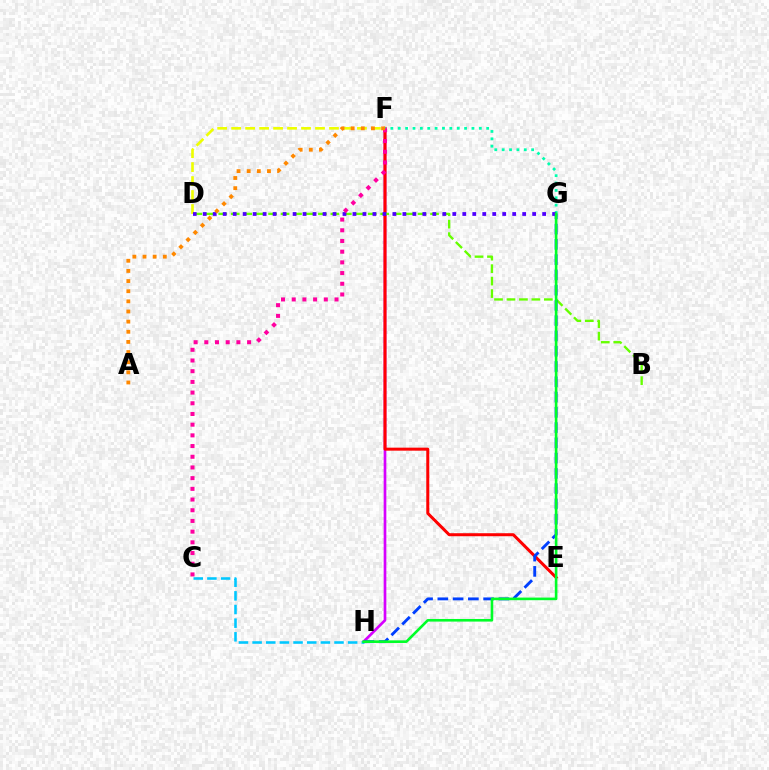{('F', 'H'): [{'color': '#d600ff', 'line_style': 'solid', 'thickness': 1.93}], ('E', 'F'): [{'color': '#ff0000', 'line_style': 'solid', 'thickness': 2.17}], ('D', 'F'): [{'color': '#eeff00', 'line_style': 'dashed', 'thickness': 1.9}], ('F', 'G'): [{'color': '#00ffaf', 'line_style': 'dotted', 'thickness': 2.0}], ('B', 'D'): [{'color': '#66ff00', 'line_style': 'dashed', 'thickness': 1.69}], ('G', 'H'): [{'color': '#003fff', 'line_style': 'dashed', 'thickness': 2.07}, {'color': '#00ff27', 'line_style': 'solid', 'thickness': 1.89}], ('C', 'H'): [{'color': '#00c7ff', 'line_style': 'dashed', 'thickness': 1.85}], ('D', 'G'): [{'color': '#4f00ff', 'line_style': 'dotted', 'thickness': 2.71}], ('C', 'F'): [{'color': '#ff00a0', 'line_style': 'dotted', 'thickness': 2.91}], ('A', 'F'): [{'color': '#ff8800', 'line_style': 'dotted', 'thickness': 2.76}]}